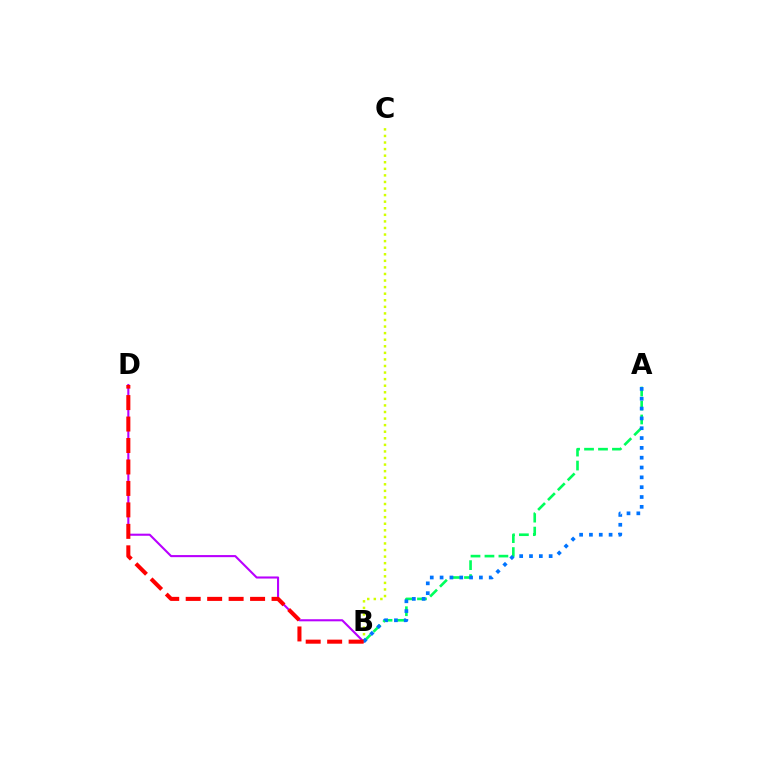{('B', 'D'): [{'color': '#b900ff', 'line_style': 'solid', 'thickness': 1.51}, {'color': '#ff0000', 'line_style': 'dashed', 'thickness': 2.92}], ('B', 'C'): [{'color': '#d1ff00', 'line_style': 'dotted', 'thickness': 1.79}], ('A', 'B'): [{'color': '#00ff5c', 'line_style': 'dashed', 'thickness': 1.9}, {'color': '#0074ff', 'line_style': 'dotted', 'thickness': 2.67}]}